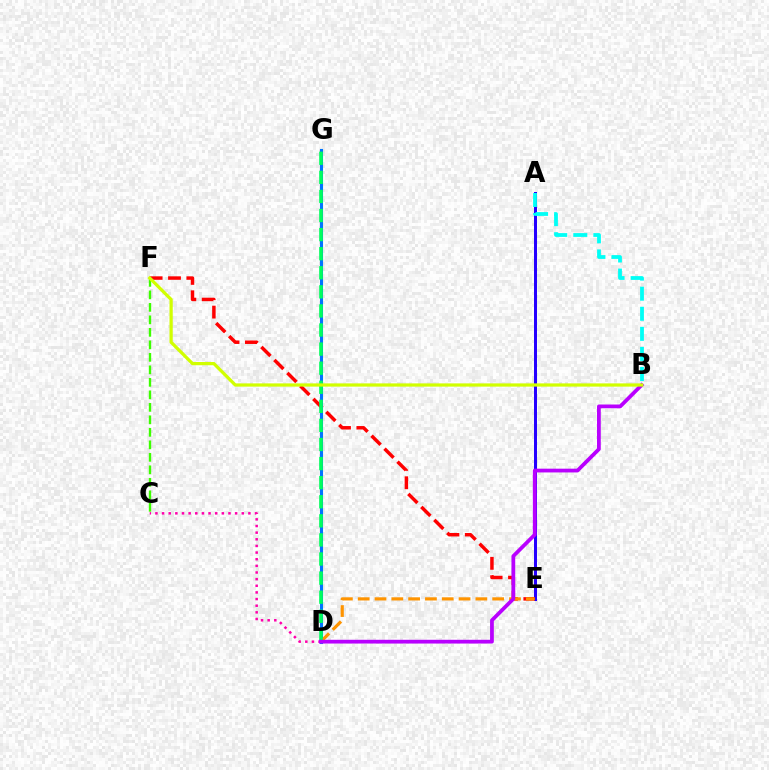{('A', 'E'): [{'color': '#2500ff', 'line_style': 'solid', 'thickness': 2.16}], ('E', 'F'): [{'color': '#ff0000', 'line_style': 'dashed', 'thickness': 2.49}], ('D', 'G'): [{'color': '#0074ff', 'line_style': 'solid', 'thickness': 2.22}, {'color': '#00ff5c', 'line_style': 'dashed', 'thickness': 2.59}], ('D', 'E'): [{'color': '#ff9400', 'line_style': 'dashed', 'thickness': 2.28}], ('C', 'F'): [{'color': '#3dff00', 'line_style': 'dashed', 'thickness': 1.7}], ('A', 'B'): [{'color': '#00fff6', 'line_style': 'dashed', 'thickness': 2.73}], ('C', 'D'): [{'color': '#ff00ac', 'line_style': 'dotted', 'thickness': 1.8}], ('B', 'D'): [{'color': '#b900ff', 'line_style': 'solid', 'thickness': 2.71}], ('B', 'F'): [{'color': '#d1ff00', 'line_style': 'solid', 'thickness': 2.33}]}